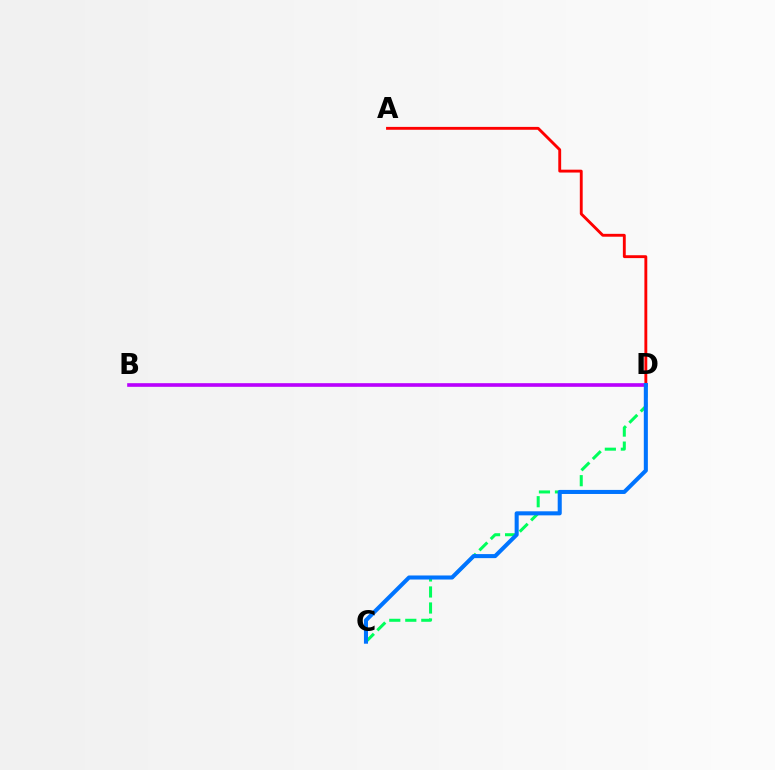{('C', 'D'): [{'color': '#00ff5c', 'line_style': 'dashed', 'thickness': 2.18}, {'color': '#0074ff', 'line_style': 'solid', 'thickness': 2.92}], ('B', 'D'): [{'color': '#d1ff00', 'line_style': 'dashed', 'thickness': 1.57}, {'color': '#b900ff', 'line_style': 'solid', 'thickness': 2.62}], ('A', 'D'): [{'color': '#ff0000', 'line_style': 'solid', 'thickness': 2.07}]}